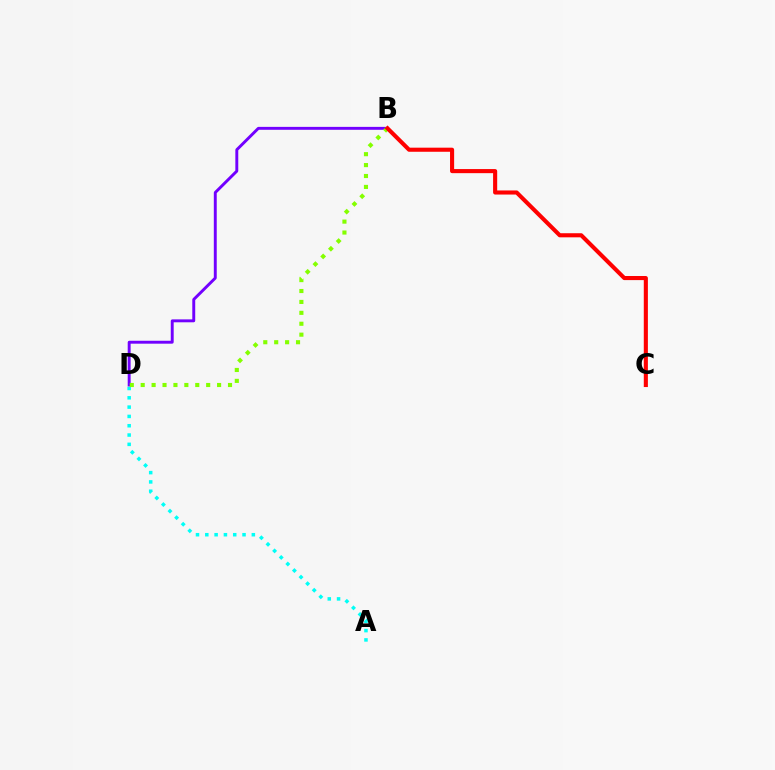{('A', 'D'): [{'color': '#00fff6', 'line_style': 'dotted', 'thickness': 2.53}], ('B', 'D'): [{'color': '#7200ff', 'line_style': 'solid', 'thickness': 2.1}, {'color': '#84ff00', 'line_style': 'dotted', 'thickness': 2.97}], ('B', 'C'): [{'color': '#ff0000', 'line_style': 'solid', 'thickness': 2.95}]}